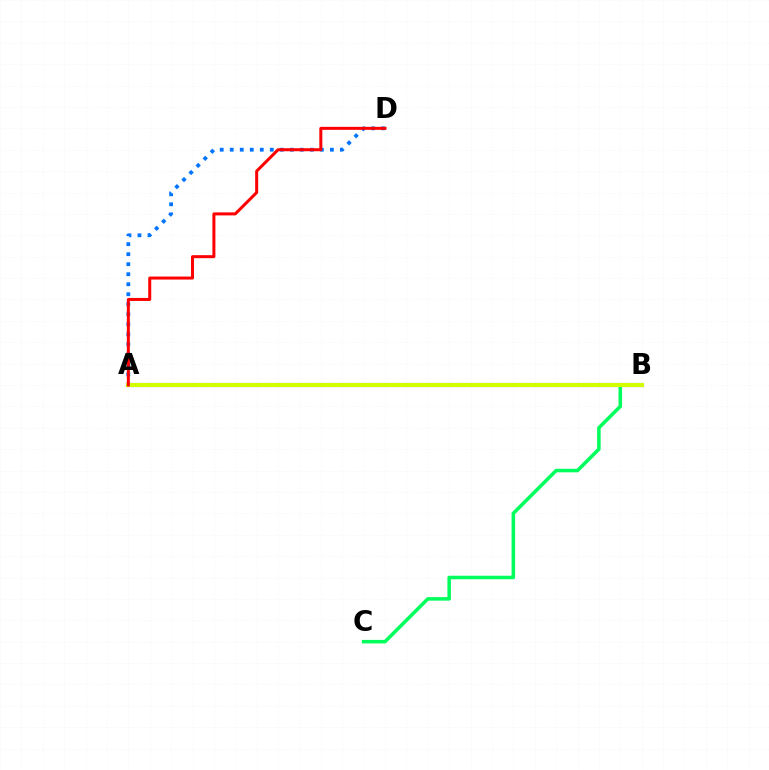{('A', 'D'): [{'color': '#0074ff', 'line_style': 'dotted', 'thickness': 2.72}, {'color': '#ff0000', 'line_style': 'solid', 'thickness': 2.16}], ('B', 'C'): [{'color': '#00ff5c', 'line_style': 'solid', 'thickness': 2.54}], ('A', 'B'): [{'color': '#b900ff', 'line_style': 'solid', 'thickness': 2.95}, {'color': '#d1ff00', 'line_style': 'solid', 'thickness': 2.94}]}